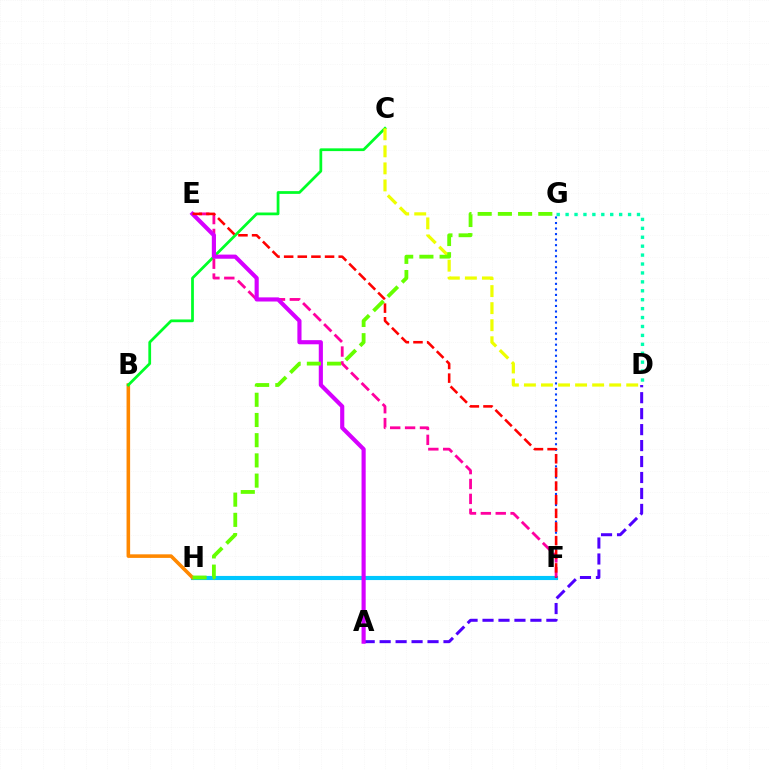{('D', 'G'): [{'color': '#00ffaf', 'line_style': 'dotted', 'thickness': 2.42}], ('F', 'H'): [{'color': '#00c7ff', 'line_style': 'solid', 'thickness': 2.97}], ('B', 'H'): [{'color': '#ff8800', 'line_style': 'solid', 'thickness': 2.57}], ('B', 'C'): [{'color': '#00ff27', 'line_style': 'solid', 'thickness': 1.98}], ('F', 'G'): [{'color': '#003fff', 'line_style': 'dotted', 'thickness': 1.5}], ('A', 'D'): [{'color': '#4f00ff', 'line_style': 'dashed', 'thickness': 2.17}], ('C', 'D'): [{'color': '#eeff00', 'line_style': 'dashed', 'thickness': 2.32}], ('E', 'F'): [{'color': '#ff00a0', 'line_style': 'dashed', 'thickness': 2.02}, {'color': '#ff0000', 'line_style': 'dashed', 'thickness': 1.85}], ('A', 'E'): [{'color': '#d600ff', 'line_style': 'solid', 'thickness': 2.98}], ('G', 'H'): [{'color': '#66ff00', 'line_style': 'dashed', 'thickness': 2.75}]}